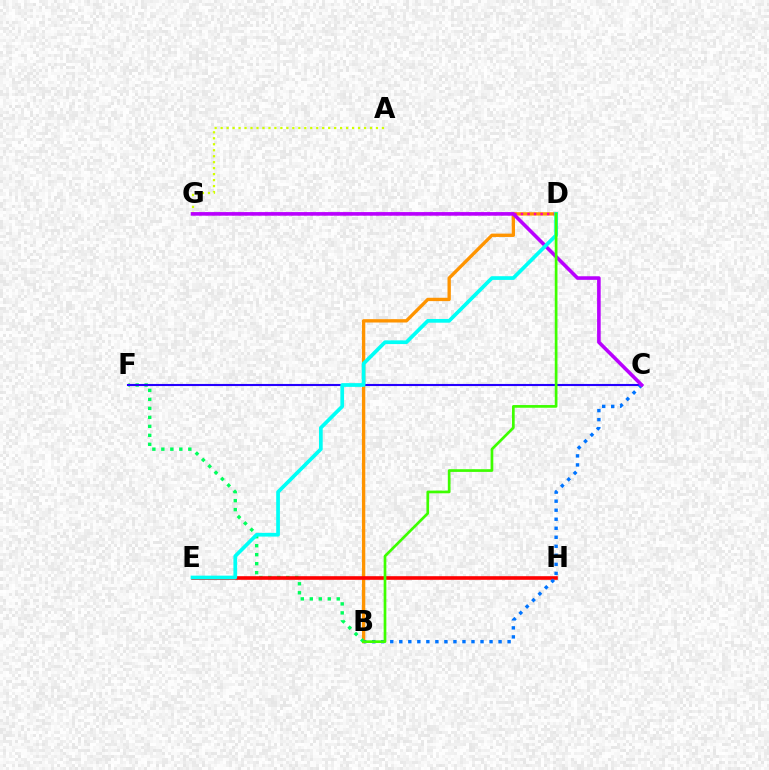{('B', 'D'): [{'color': '#ff9400', 'line_style': 'solid', 'thickness': 2.4}, {'color': '#3dff00', 'line_style': 'solid', 'thickness': 1.94}], ('B', 'F'): [{'color': '#00ff5c', 'line_style': 'dotted', 'thickness': 2.44}], ('C', 'F'): [{'color': '#2500ff', 'line_style': 'solid', 'thickness': 1.52}], ('D', 'G'): [{'color': '#ff00ac', 'line_style': 'dotted', 'thickness': 1.78}], ('E', 'H'): [{'color': '#ff0000', 'line_style': 'solid', 'thickness': 2.61}], ('B', 'C'): [{'color': '#0074ff', 'line_style': 'dotted', 'thickness': 2.45}], ('A', 'G'): [{'color': '#d1ff00', 'line_style': 'dotted', 'thickness': 1.62}], ('C', 'G'): [{'color': '#b900ff', 'line_style': 'solid', 'thickness': 2.58}], ('D', 'E'): [{'color': '#00fff6', 'line_style': 'solid', 'thickness': 2.67}]}